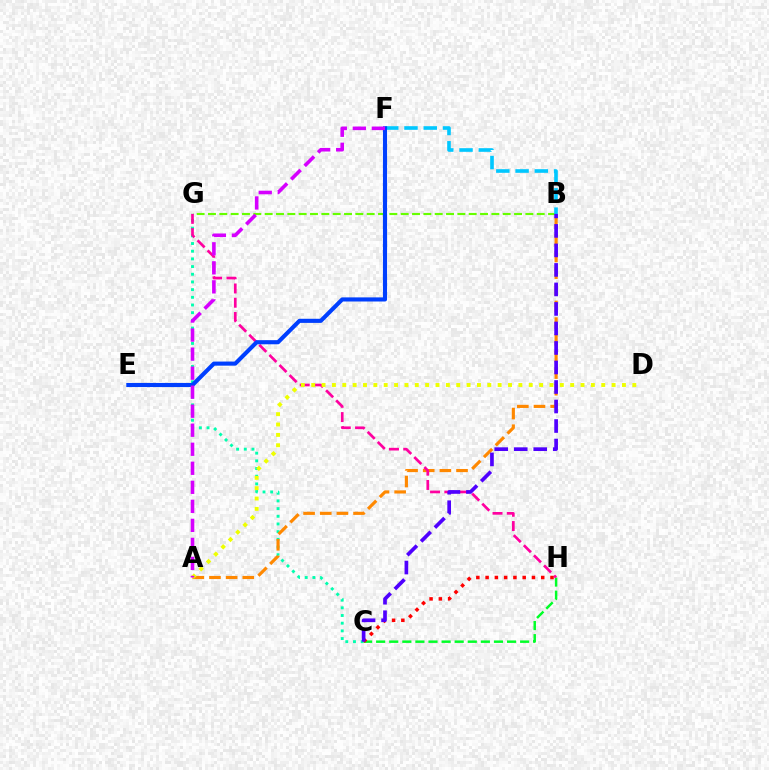{('C', 'G'): [{'color': '#00ffaf', 'line_style': 'dotted', 'thickness': 2.09}], ('A', 'B'): [{'color': '#ff8800', 'line_style': 'dashed', 'thickness': 2.26}], ('B', 'G'): [{'color': '#66ff00', 'line_style': 'dashed', 'thickness': 1.54}], ('B', 'F'): [{'color': '#00c7ff', 'line_style': 'dashed', 'thickness': 2.62}], ('C', 'H'): [{'color': '#00ff27', 'line_style': 'dashed', 'thickness': 1.78}, {'color': '#ff0000', 'line_style': 'dotted', 'thickness': 2.52}], ('G', 'H'): [{'color': '#ff00a0', 'line_style': 'dashed', 'thickness': 1.94}], ('B', 'C'): [{'color': '#4f00ff', 'line_style': 'dashed', 'thickness': 2.65}], ('A', 'D'): [{'color': '#eeff00', 'line_style': 'dotted', 'thickness': 2.81}], ('E', 'F'): [{'color': '#003fff', 'line_style': 'solid', 'thickness': 2.96}], ('A', 'F'): [{'color': '#d600ff', 'line_style': 'dashed', 'thickness': 2.58}]}